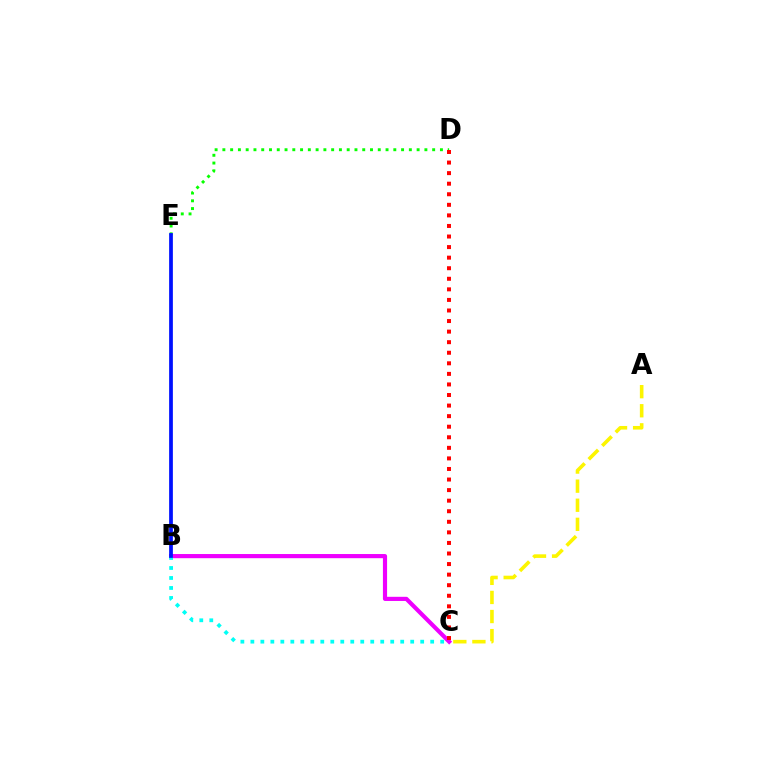{('A', 'C'): [{'color': '#fcf500', 'line_style': 'dashed', 'thickness': 2.59}], ('B', 'C'): [{'color': '#ee00ff', 'line_style': 'solid', 'thickness': 2.99}, {'color': '#00fff6', 'line_style': 'dotted', 'thickness': 2.71}], ('D', 'E'): [{'color': '#08ff00', 'line_style': 'dotted', 'thickness': 2.11}], ('B', 'E'): [{'color': '#0010ff', 'line_style': 'solid', 'thickness': 2.7}], ('C', 'D'): [{'color': '#ff0000', 'line_style': 'dotted', 'thickness': 2.87}]}